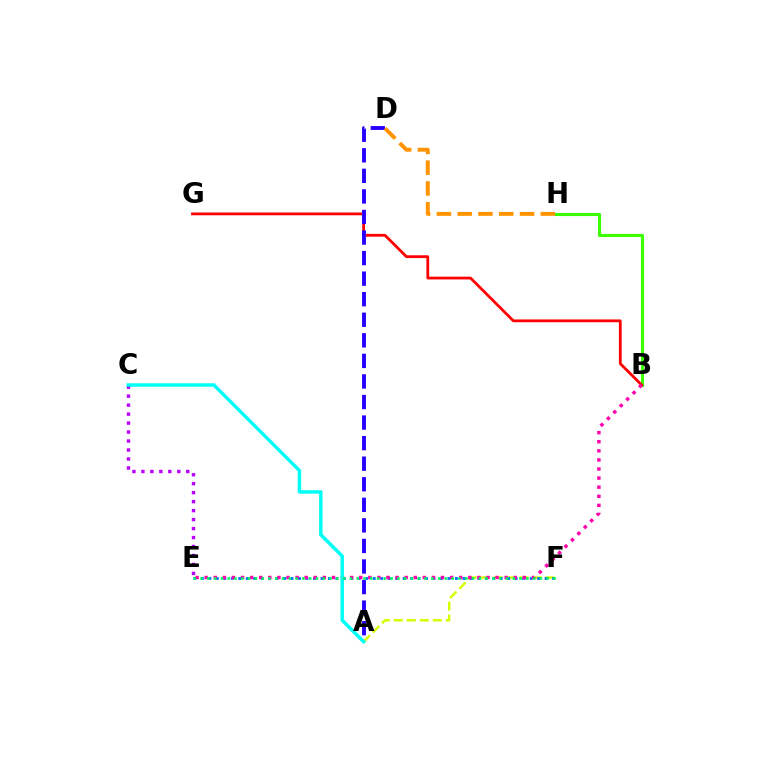{('A', 'F'): [{'color': '#d1ff00', 'line_style': 'dashed', 'thickness': 1.77}], ('E', 'F'): [{'color': '#0074ff', 'line_style': 'dotted', 'thickness': 2.03}, {'color': '#00ff5c', 'line_style': 'dotted', 'thickness': 1.84}], ('B', 'H'): [{'color': '#3dff00', 'line_style': 'solid', 'thickness': 2.24}], ('B', 'G'): [{'color': '#ff0000', 'line_style': 'solid', 'thickness': 2.01}], ('C', 'E'): [{'color': '#b900ff', 'line_style': 'dotted', 'thickness': 2.44}], ('B', 'E'): [{'color': '#ff00ac', 'line_style': 'dotted', 'thickness': 2.47}], ('A', 'D'): [{'color': '#2500ff', 'line_style': 'dashed', 'thickness': 2.79}], ('A', 'C'): [{'color': '#00fff6', 'line_style': 'solid', 'thickness': 2.5}], ('D', 'H'): [{'color': '#ff9400', 'line_style': 'dashed', 'thickness': 2.82}]}